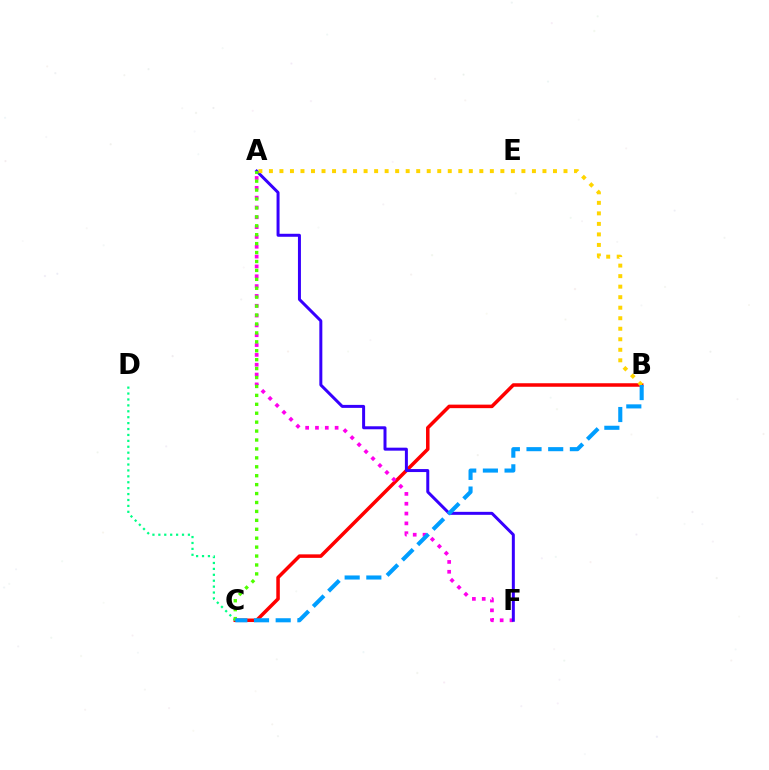{('B', 'C'): [{'color': '#ff0000', 'line_style': 'solid', 'thickness': 2.53}, {'color': '#009eff', 'line_style': 'dashed', 'thickness': 2.94}], ('C', 'D'): [{'color': '#00ff86', 'line_style': 'dotted', 'thickness': 1.61}], ('A', 'F'): [{'color': '#ff00ed', 'line_style': 'dotted', 'thickness': 2.67}, {'color': '#3700ff', 'line_style': 'solid', 'thickness': 2.15}], ('A', 'B'): [{'color': '#ffd500', 'line_style': 'dotted', 'thickness': 2.86}], ('A', 'C'): [{'color': '#4fff00', 'line_style': 'dotted', 'thickness': 2.43}]}